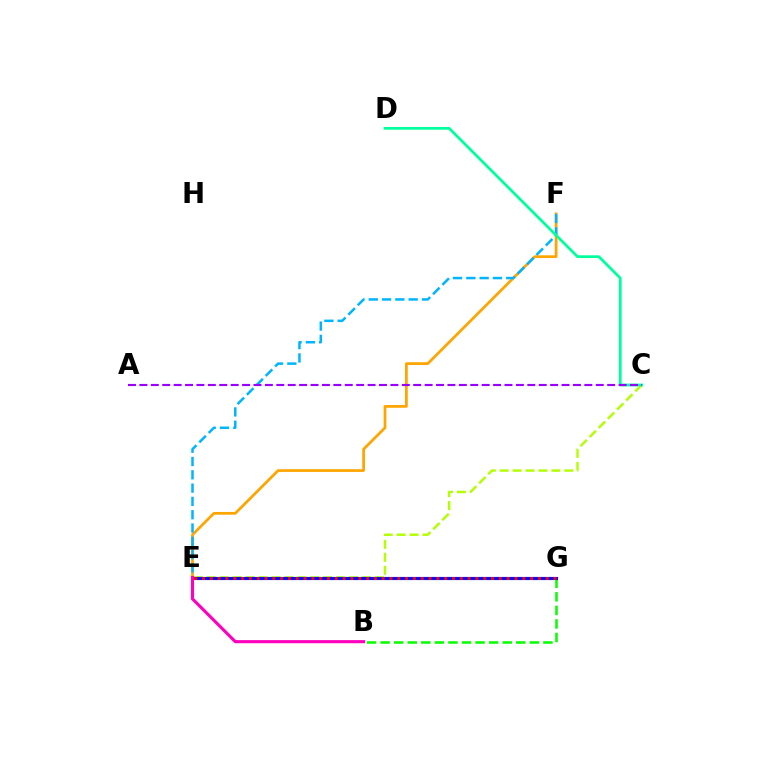{('E', 'F'): [{'color': '#ffa500', 'line_style': 'solid', 'thickness': 1.97}, {'color': '#00b5ff', 'line_style': 'dashed', 'thickness': 1.81}], ('C', 'E'): [{'color': '#b3ff00', 'line_style': 'dashed', 'thickness': 1.76}], ('B', 'G'): [{'color': '#08ff00', 'line_style': 'dashed', 'thickness': 1.84}], ('E', 'G'): [{'color': '#0010ff', 'line_style': 'solid', 'thickness': 2.27}, {'color': '#ff0000', 'line_style': 'dotted', 'thickness': 2.12}], ('B', 'E'): [{'color': '#ff00bd', 'line_style': 'solid', 'thickness': 2.23}], ('C', 'D'): [{'color': '#00ff9d', 'line_style': 'solid', 'thickness': 1.98}], ('A', 'C'): [{'color': '#9b00ff', 'line_style': 'dashed', 'thickness': 1.55}]}